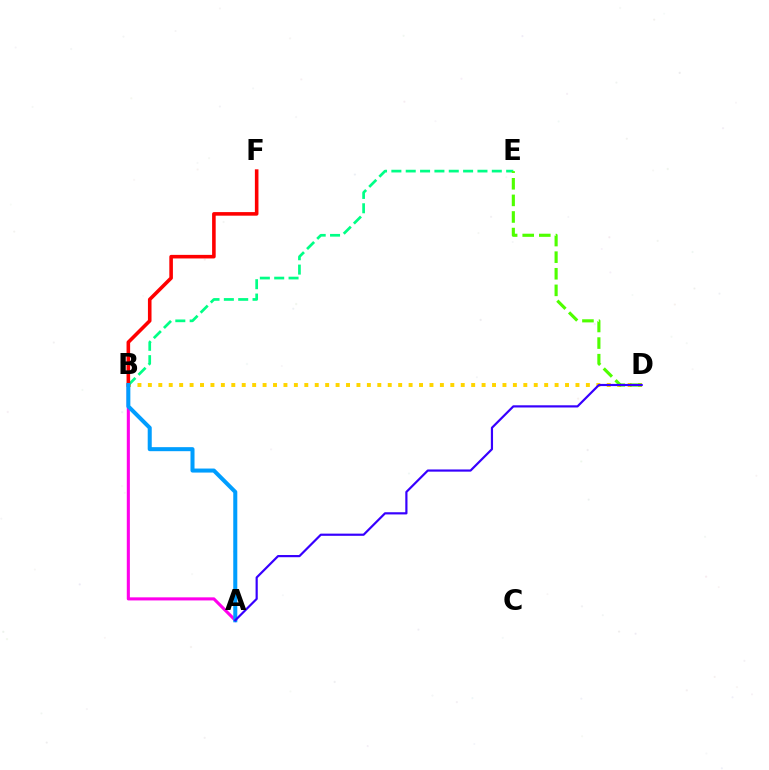{('A', 'B'): [{'color': '#ff00ed', 'line_style': 'solid', 'thickness': 2.23}, {'color': '#009eff', 'line_style': 'solid', 'thickness': 2.9}], ('B', 'D'): [{'color': '#ffd500', 'line_style': 'dotted', 'thickness': 2.83}], ('B', 'E'): [{'color': '#00ff86', 'line_style': 'dashed', 'thickness': 1.95}], ('B', 'F'): [{'color': '#ff0000', 'line_style': 'solid', 'thickness': 2.58}], ('D', 'E'): [{'color': '#4fff00', 'line_style': 'dashed', 'thickness': 2.25}], ('A', 'D'): [{'color': '#3700ff', 'line_style': 'solid', 'thickness': 1.58}]}